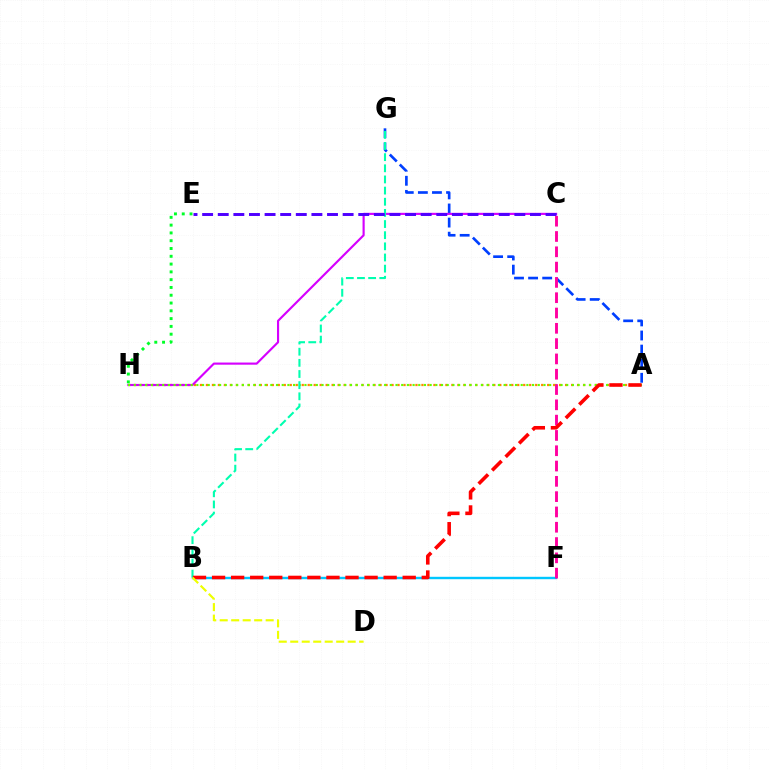{('A', 'G'): [{'color': '#003fff', 'line_style': 'dashed', 'thickness': 1.91}], ('B', 'F'): [{'color': '#00c7ff', 'line_style': 'solid', 'thickness': 1.73}], ('A', 'H'): [{'color': '#ff8800', 'line_style': 'dotted', 'thickness': 1.63}, {'color': '#66ff00', 'line_style': 'dotted', 'thickness': 1.55}], ('C', 'H'): [{'color': '#d600ff', 'line_style': 'solid', 'thickness': 1.55}], ('C', 'F'): [{'color': '#ff00a0', 'line_style': 'dashed', 'thickness': 2.08}], ('B', 'G'): [{'color': '#00ffaf', 'line_style': 'dashed', 'thickness': 1.51}], ('C', 'E'): [{'color': '#4f00ff', 'line_style': 'dashed', 'thickness': 2.12}], ('E', 'H'): [{'color': '#00ff27', 'line_style': 'dotted', 'thickness': 2.12}], ('A', 'B'): [{'color': '#ff0000', 'line_style': 'dashed', 'thickness': 2.59}], ('B', 'D'): [{'color': '#eeff00', 'line_style': 'dashed', 'thickness': 1.56}]}